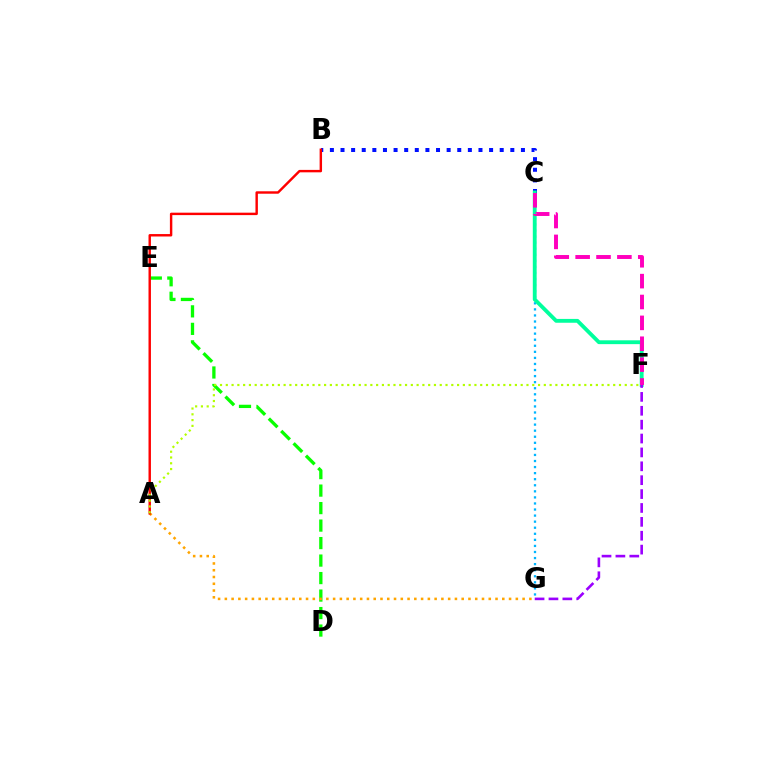{('B', 'C'): [{'color': '#0010ff', 'line_style': 'dotted', 'thickness': 2.88}], ('C', 'G'): [{'color': '#00b5ff', 'line_style': 'dotted', 'thickness': 1.65}], ('D', 'E'): [{'color': '#08ff00', 'line_style': 'dashed', 'thickness': 2.38}], ('A', 'G'): [{'color': '#ffa500', 'line_style': 'dotted', 'thickness': 1.84}], ('A', 'B'): [{'color': '#ff0000', 'line_style': 'solid', 'thickness': 1.75}], ('C', 'F'): [{'color': '#00ff9d', 'line_style': 'solid', 'thickness': 2.76}, {'color': '#ff00bd', 'line_style': 'dashed', 'thickness': 2.84}], ('F', 'G'): [{'color': '#9b00ff', 'line_style': 'dashed', 'thickness': 1.89}], ('A', 'F'): [{'color': '#b3ff00', 'line_style': 'dotted', 'thickness': 1.57}]}